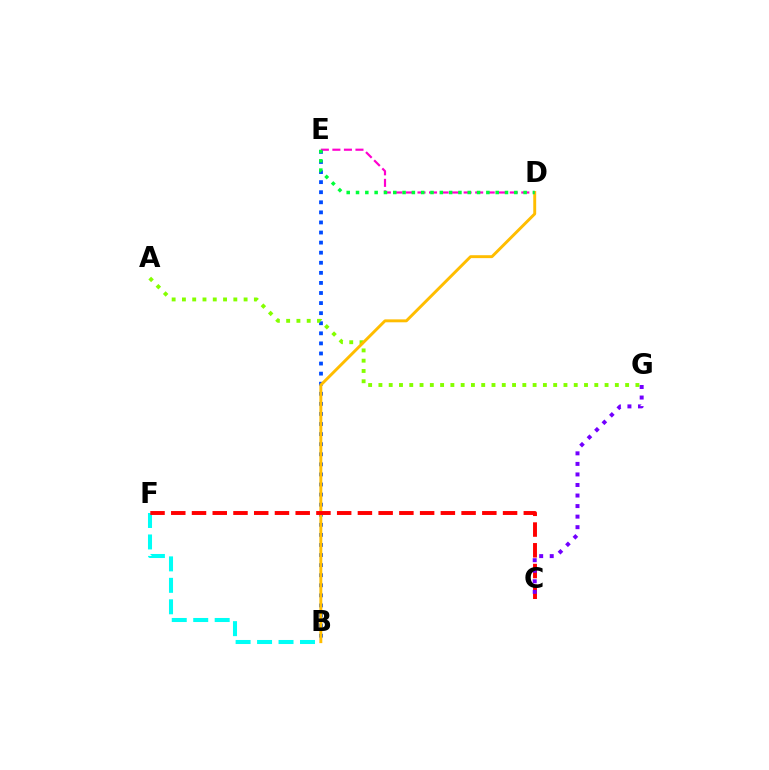{('B', 'E'): [{'color': '#004bff', 'line_style': 'dotted', 'thickness': 2.74}], ('A', 'G'): [{'color': '#84ff00', 'line_style': 'dotted', 'thickness': 2.79}], ('B', 'D'): [{'color': '#ffbd00', 'line_style': 'solid', 'thickness': 2.1}], ('B', 'F'): [{'color': '#00fff6', 'line_style': 'dashed', 'thickness': 2.92}], ('C', 'F'): [{'color': '#ff0000', 'line_style': 'dashed', 'thickness': 2.82}], ('C', 'G'): [{'color': '#7200ff', 'line_style': 'dotted', 'thickness': 2.87}], ('D', 'E'): [{'color': '#ff00cf', 'line_style': 'dashed', 'thickness': 1.57}, {'color': '#00ff39', 'line_style': 'dotted', 'thickness': 2.53}]}